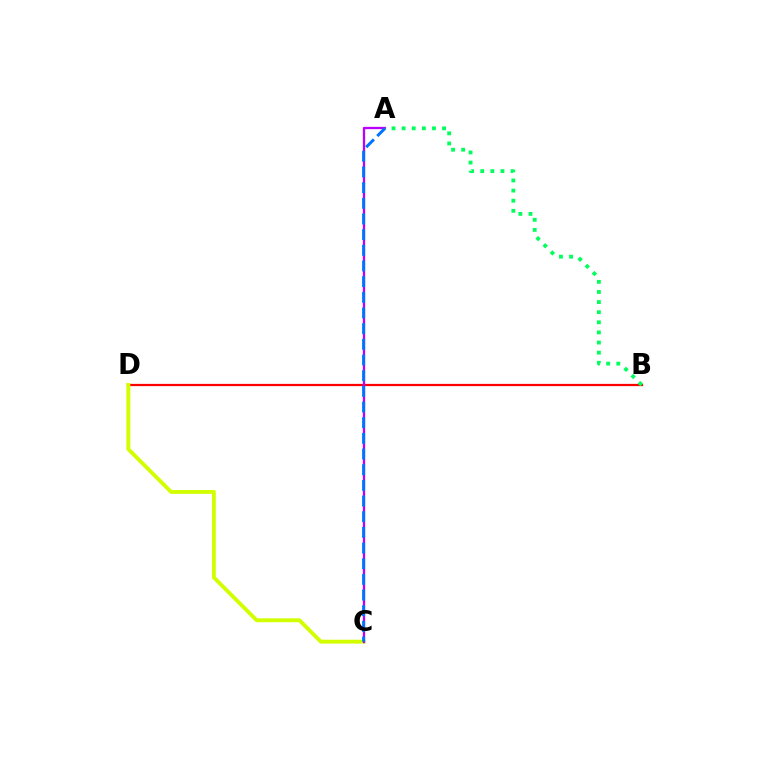{('B', 'D'): [{'color': '#ff0000', 'line_style': 'solid', 'thickness': 1.62}], ('C', 'D'): [{'color': '#d1ff00', 'line_style': 'solid', 'thickness': 2.79}], ('A', 'C'): [{'color': '#b900ff', 'line_style': 'solid', 'thickness': 1.65}, {'color': '#0074ff', 'line_style': 'dashed', 'thickness': 2.13}], ('A', 'B'): [{'color': '#00ff5c', 'line_style': 'dotted', 'thickness': 2.75}]}